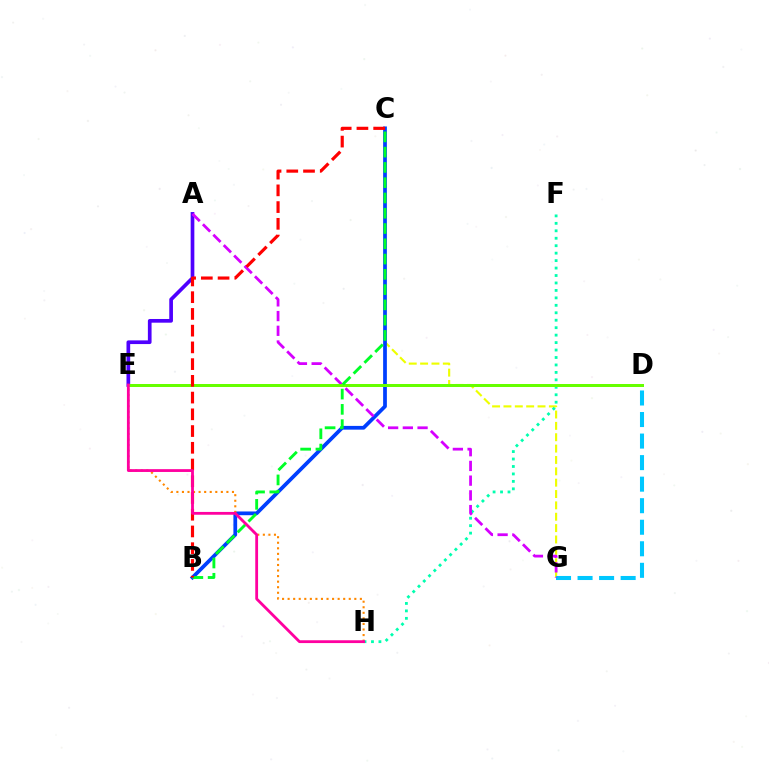{('C', 'G'): [{'color': '#eeff00', 'line_style': 'dashed', 'thickness': 1.54}], ('B', 'C'): [{'color': '#003fff', 'line_style': 'solid', 'thickness': 2.69}, {'color': '#00ff27', 'line_style': 'dashed', 'thickness': 2.08}, {'color': '#ff0000', 'line_style': 'dashed', 'thickness': 2.27}], ('A', 'E'): [{'color': '#4f00ff', 'line_style': 'solid', 'thickness': 2.66}], ('D', 'G'): [{'color': '#00c7ff', 'line_style': 'dashed', 'thickness': 2.93}], ('E', 'H'): [{'color': '#ff8800', 'line_style': 'dotted', 'thickness': 1.51}, {'color': '#ff00a0', 'line_style': 'solid', 'thickness': 2.02}], ('F', 'H'): [{'color': '#00ffaf', 'line_style': 'dotted', 'thickness': 2.02}], ('A', 'G'): [{'color': '#d600ff', 'line_style': 'dashed', 'thickness': 2.0}], ('D', 'E'): [{'color': '#66ff00', 'line_style': 'solid', 'thickness': 2.15}]}